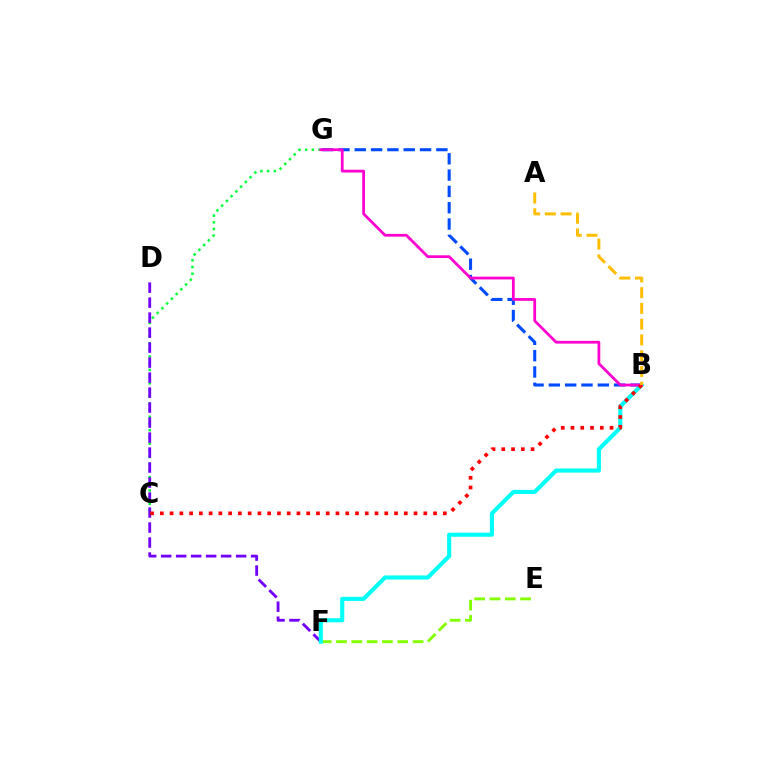{('C', 'G'): [{'color': '#00ff39', 'line_style': 'dotted', 'thickness': 1.82}], ('B', 'G'): [{'color': '#004bff', 'line_style': 'dashed', 'thickness': 2.22}, {'color': '#ff00cf', 'line_style': 'solid', 'thickness': 1.99}], ('D', 'F'): [{'color': '#7200ff', 'line_style': 'dashed', 'thickness': 2.04}], ('E', 'F'): [{'color': '#84ff00', 'line_style': 'dashed', 'thickness': 2.08}], ('B', 'F'): [{'color': '#00fff6', 'line_style': 'solid', 'thickness': 2.95}], ('B', 'C'): [{'color': '#ff0000', 'line_style': 'dotted', 'thickness': 2.65}], ('A', 'B'): [{'color': '#ffbd00', 'line_style': 'dashed', 'thickness': 2.14}]}